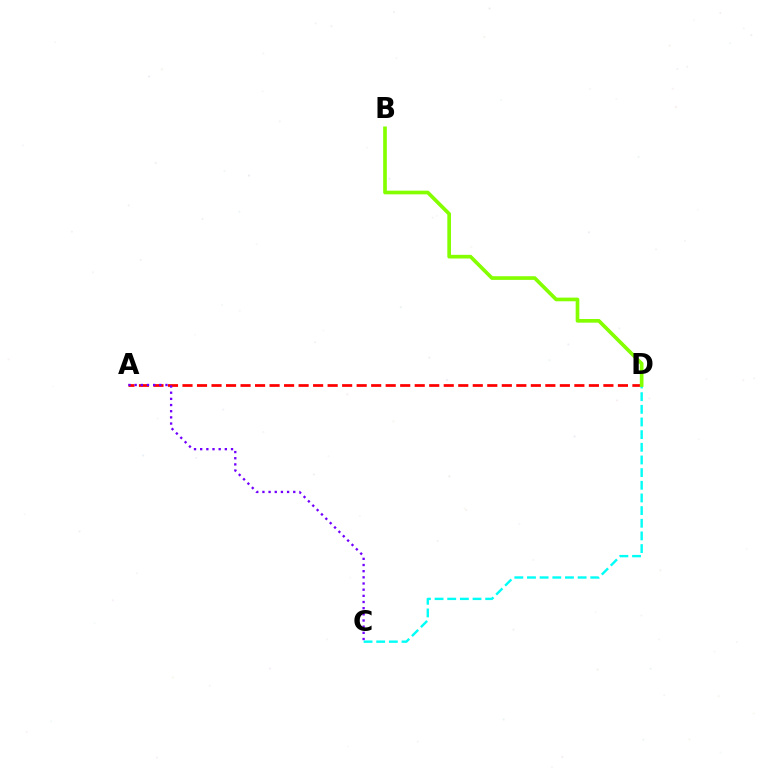{('A', 'D'): [{'color': '#ff0000', 'line_style': 'dashed', 'thickness': 1.97}], ('A', 'C'): [{'color': '#7200ff', 'line_style': 'dotted', 'thickness': 1.68}], ('C', 'D'): [{'color': '#00fff6', 'line_style': 'dashed', 'thickness': 1.72}], ('B', 'D'): [{'color': '#84ff00', 'line_style': 'solid', 'thickness': 2.64}]}